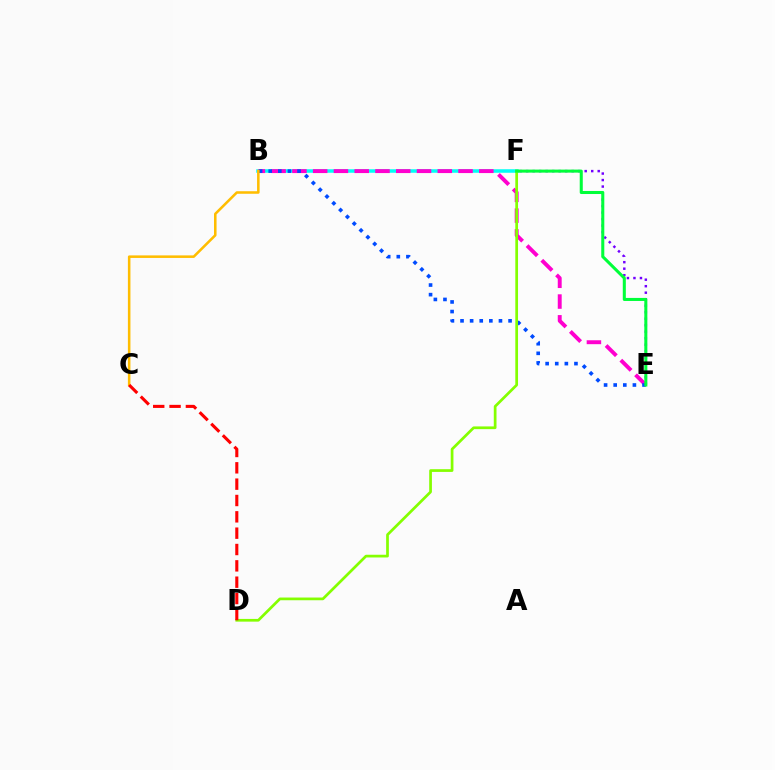{('B', 'F'): [{'color': '#00fff6', 'line_style': 'solid', 'thickness': 2.53}], ('E', 'F'): [{'color': '#7200ff', 'line_style': 'dotted', 'thickness': 1.77}, {'color': '#00ff39', 'line_style': 'solid', 'thickness': 2.19}], ('B', 'E'): [{'color': '#ff00cf', 'line_style': 'dashed', 'thickness': 2.82}, {'color': '#004bff', 'line_style': 'dotted', 'thickness': 2.61}], ('B', 'C'): [{'color': '#ffbd00', 'line_style': 'solid', 'thickness': 1.84}], ('D', 'F'): [{'color': '#84ff00', 'line_style': 'solid', 'thickness': 1.96}], ('C', 'D'): [{'color': '#ff0000', 'line_style': 'dashed', 'thickness': 2.22}]}